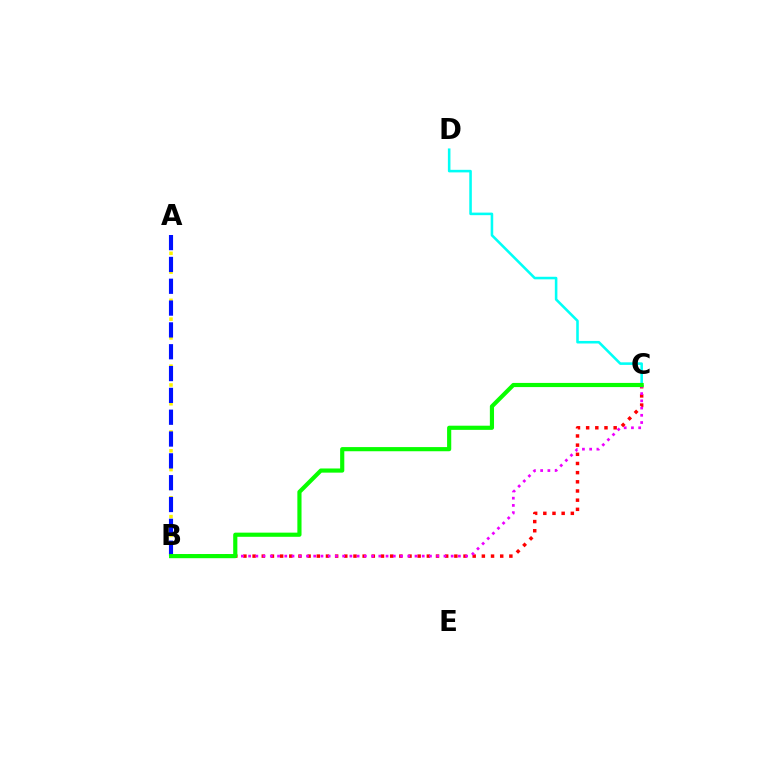{('B', 'C'): [{'color': '#ff0000', 'line_style': 'dotted', 'thickness': 2.49}, {'color': '#ee00ff', 'line_style': 'dotted', 'thickness': 1.97}, {'color': '#08ff00', 'line_style': 'solid', 'thickness': 3.0}], ('A', 'B'): [{'color': '#fcf500', 'line_style': 'dotted', 'thickness': 2.55}, {'color': '#0010ff', 'line_style': 'dashed', 'thickness': 2.96}], ('C', 'D'): [{'color': '#00fff6', 'line_style': 'solid', 'thickness': 1.85}]}